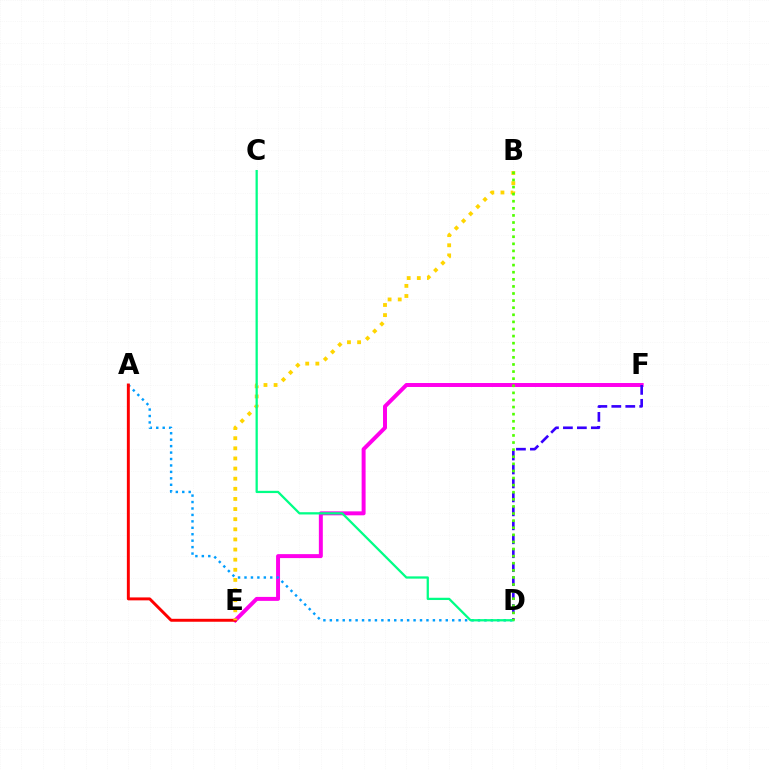{('E', 'F'): [{'color': '#ff00ed', 'line_style': 'solid', 'thickness': 2.86}], ('A', 'D'): [{'color': '#009eff', 'line_style': 'dotted', 'thickness': 1.75}], ('A', 'E'): [{'color': '#ff0000', 'line_style': 'solid', 'thickness': 2.12}], ('D', 'F'): [{'color': '#3700ff', 'line_style': 'dashed', 'thickness': 1.9}], ('B', 'E'): [{'color': '#ffd500', 'line_style': 'dotted', 'thickness': 2.75}], ('C', 'D'): [{'color': '#00ff86', 'line_style': 'solid', 'thickness': 1.63}], ('B', 'D'): [{'color': '#4fff00', 'line_style': 'dotted', 'thickness': 1.93}]}